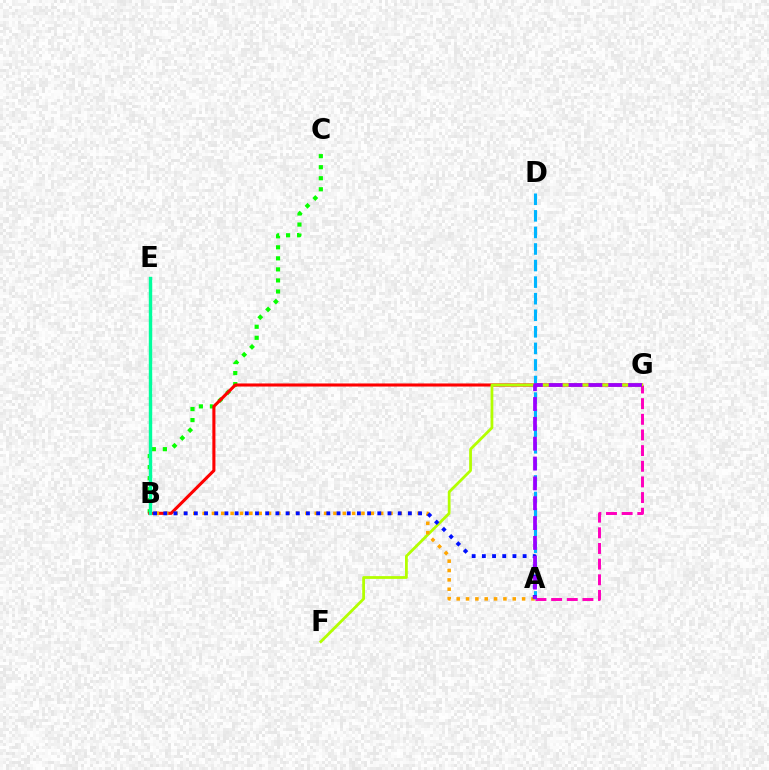{('A', 'G'): [{'color': '#ff00bd', 'line_style': 'dashed', 'thickness': 2.13}, {'color': '#9b00ff', 'line_style': 'dashed', 'thickness': 2.7}], ('B', 'C'): [{'color': '#08ff00', 'line_style': 'dotted', 'thickness': 3.0}], ('B', 'G'): [{'color': '#ff0000', 'line_style': 'solid', 'thickness': 2.22}], ('A', 'D'): [{'color': '#00b5ff', 'line_style': 'dashed', 'thickness': 2.25}], ('F', 'G'): [{'color': '#b3ff00', 'line_style': 'solid', 'thickness': 2.0}], ('A', 'B'): [{'color': '#ffa500', 'line_style': 'dotted', 'thickness': 2.54}, {'color': '#0010ff', 'line_style': 'dotted', 'thickness': 2.77}], ('B', 'E'): [{'color': '#00ff9d', 'line_style': 'solid', 'thickness': 2.45}]}